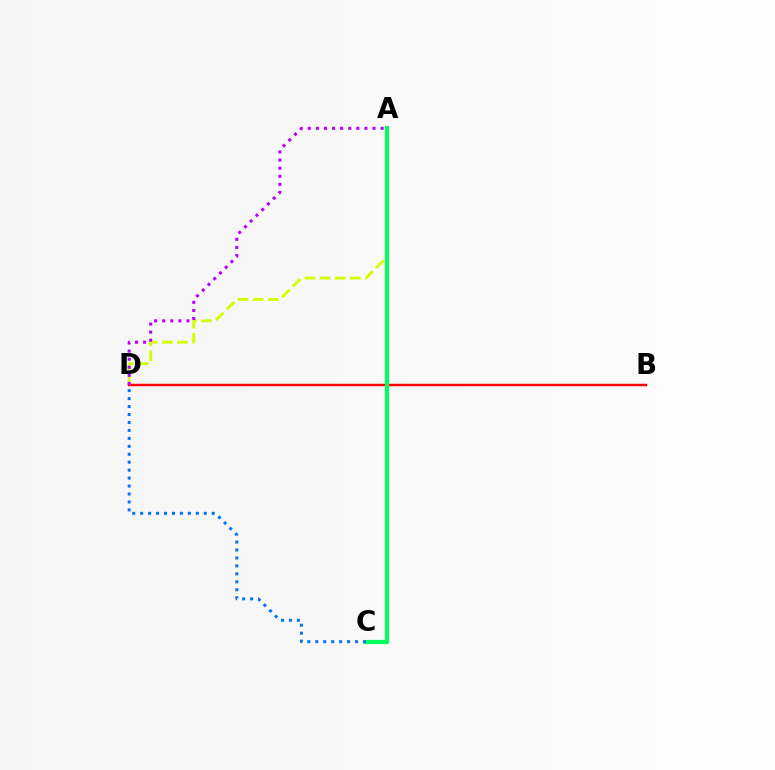{('B', 'D'): [{'color': '#ff0000', 'line_style': 'solid', 'thickness': 1.78}], ('A', 'D'): [{'color': '#d1ff00', 'line_style': 'dashed', 'thickness': 2.06}, {'color': '#b900ff', 'line_style': 'dotted', 'thickness': 2.2}], ('A', 'C'): [{'color': '#00ff5c', 'line_style': 'solid', 'thickness': 2.99}], ('C', 'D'): [{'color': '#0074ff', 'line_style': 'dotted', 'thickness': 2.16}]}